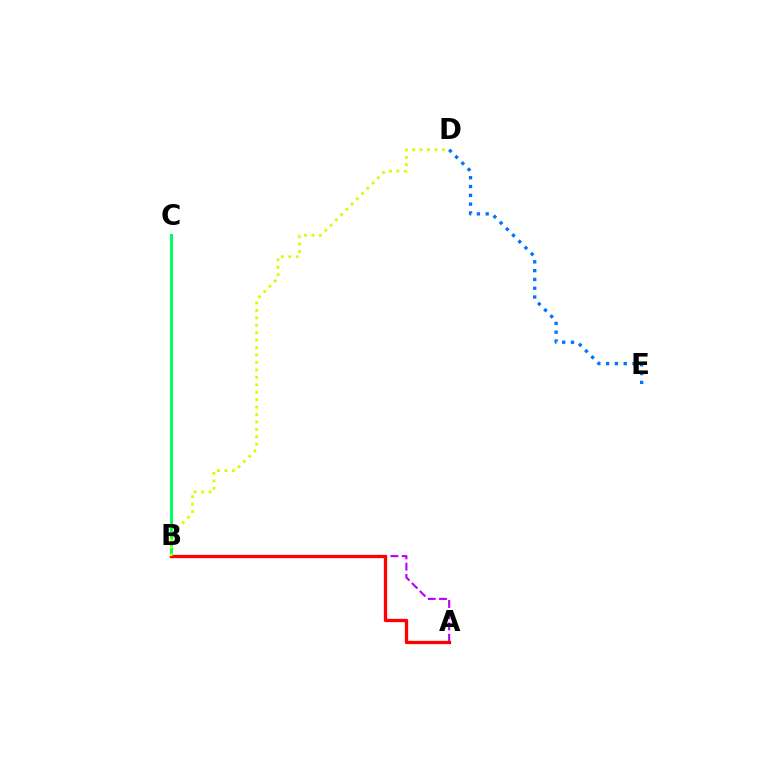{('B', 'C'): [{'color': '#00ff5c', 'line_style': 'solid', 'thickness': 2.12}], ('D', 'E'): [{'color': '#0074ff', 'line_style': 'dotted', 'thickness': 2.39}], ('A', 'B'): [{'color': '#b900ff', 'line_style': 'dashed', 'thickness': 1.53}, {'color': '#ff0000', 'line_style': 'solid', 'thickness': 2.39}], ('B', 'D'): [{'color': '#d1ff00', 'line_style': 'dotted', 'thickness': 2.02}]}